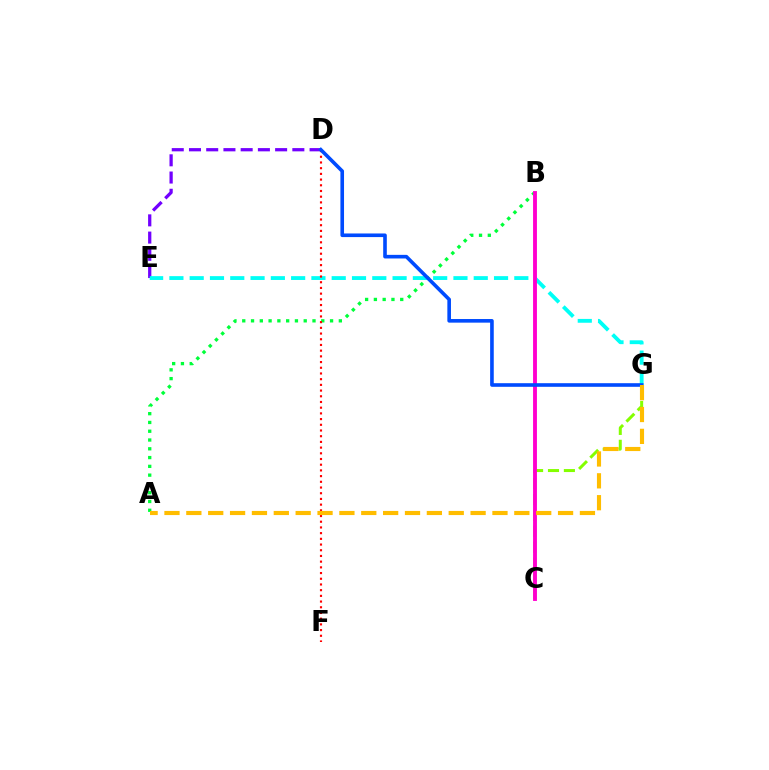{('D', 'E'): [{'color': '#7200ff', 'line_style': 'dashed', 'thickness': 2.34}], ('E', 'G'): [{'color': '#00fff6', 'line_style': 'dashed', 'thickness': 2.76}], ('A', 'B'): [{'color': '#00ff39', 'line_style': 'dotted', 'thickness': 2.39}], ('C', 'G'): [{'color': '#84ff00', 'line_style': 'dashed', 'thickness': 2.16}], ('D', 'F'): [{'color': '#ff0000', 'line_style': 'dotted', 'thickness': 1.55}], ('B', 'C'): [{'color': '#ff00cf', 'line_style': 'solid', 'thickness': 2.79}], ('D', 'G'): [{'color': '#004bff', 'line_style': 'solid', 'thickness': 2.61}], ('A', 'G'): [{'color': '#ffbd00', 'line_style': 'dashed', 'thickness': 2.97}]}